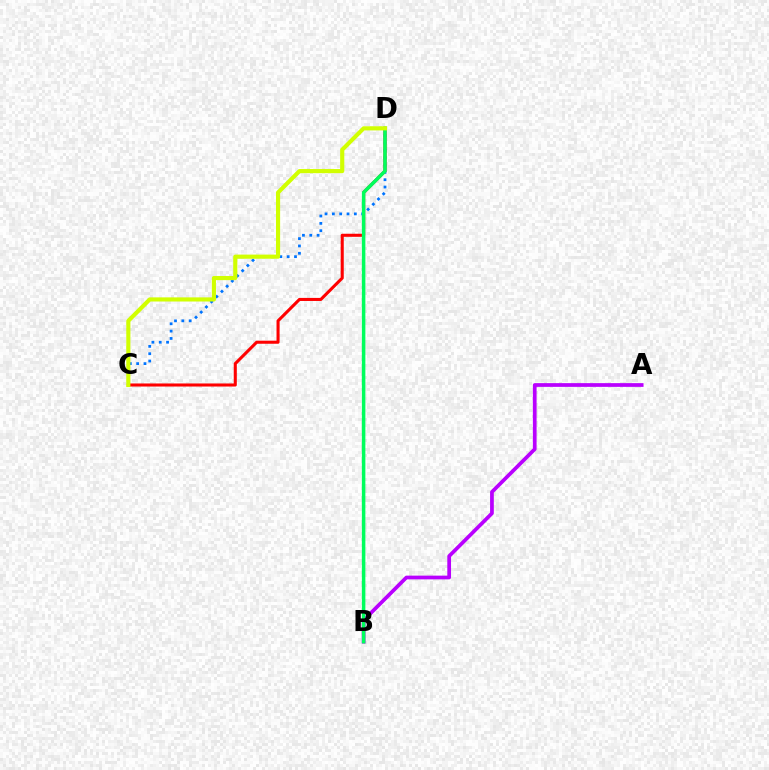{('A', 'B'): [{'color': '#b900ff', 'line_style': 'solid', 'thickness': 2.68}], ('C', 'D'): [{'color': '#0074ff', 'line_style': 'dotted', 'thickness': 1.99}, {'color': '#ff0000', 'line_style': 'solid', 'thickness': 2.21}, {'color': '#d1ff00', 'line_style': 'solid', 'thickness': 2.98}], ('B', 'D'): [{'color': '#00ff5c', 'line_style': 'solid', 'thickness': 2.53}]}